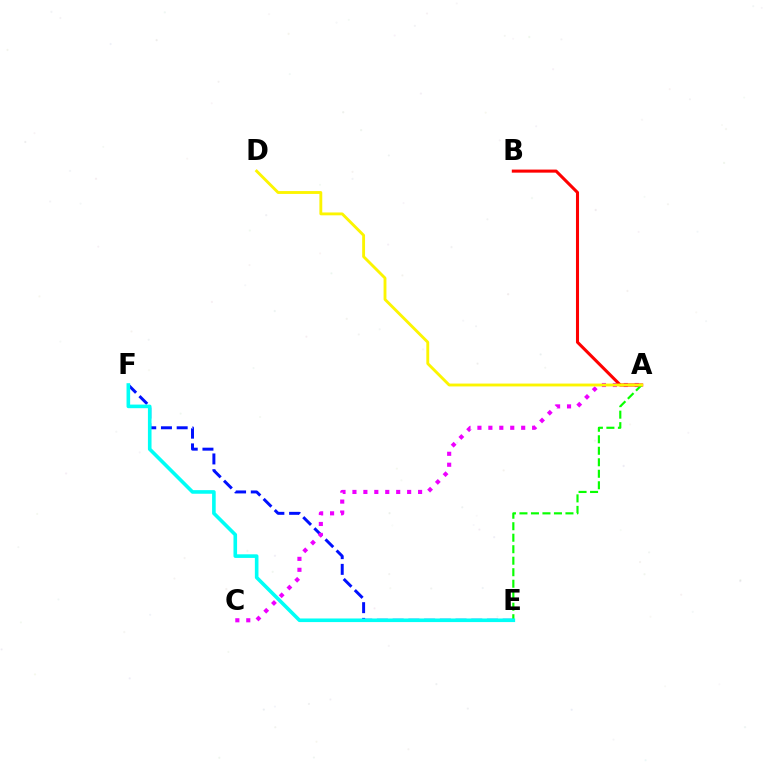{('E', 'F'): [{'color': '#0010ff', 'line_style': 'dashed', 'thickness': 2.14}, {'color': '#00fff6', 'line_style': 'solid', 'thickness': 2.6}], ('A', 'C'): [{'color': '#ee00ff', 'line_style': 'dotted', 'thickness': 2.97}], ('A', 'B'): [{'color': '#ff0000', 'line_style': 'solid', 'thickness': 2.21}], ('A', 'E'): [{'color': '#08ff00', 'line_style': 'dashed', 'thickness': 1.56}], ('A', 'D'): [{'color': '#fcf500', 'line_style': 'solid', 'thickness': 2.06}]}